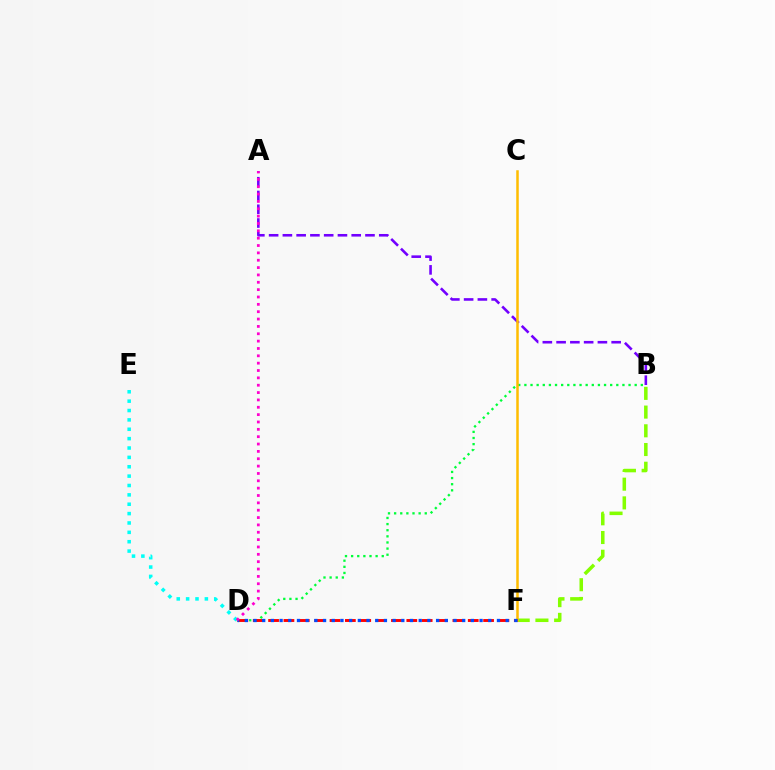{('A', 'B'): [{'color': '#7200ff', 'line_style': 'dashed', 'thickness': 1.87}], ('B', 'D'): [{'color': '#00ff39', 'line_style': 'dotted', 'thickness': 1.66}], ('B', 'F'): [{'color': '#84ff00', 'line_style': 'dashed', 'thickness': 2.54}], ('C', 'F'): [{'color': '#ffbd00', 'line_style': 'solid', 'thickness': 1.8}], ('D', 'F'): [{'color': '#ff0000', 'line_style': 'dashed', 'thickness': 2.09}, {'color': '#004bff', 'line_style': 'dotted', 'thickness': 2.36}], ('D', 'E'): [{'color': '#00fff6', 'line_style': 'dotted', 'thickness': 2.55}], ('A', 'D'): [{'color': '#ff00cf', 'line_style': 'dotted', 'thickness': 2.0}]}